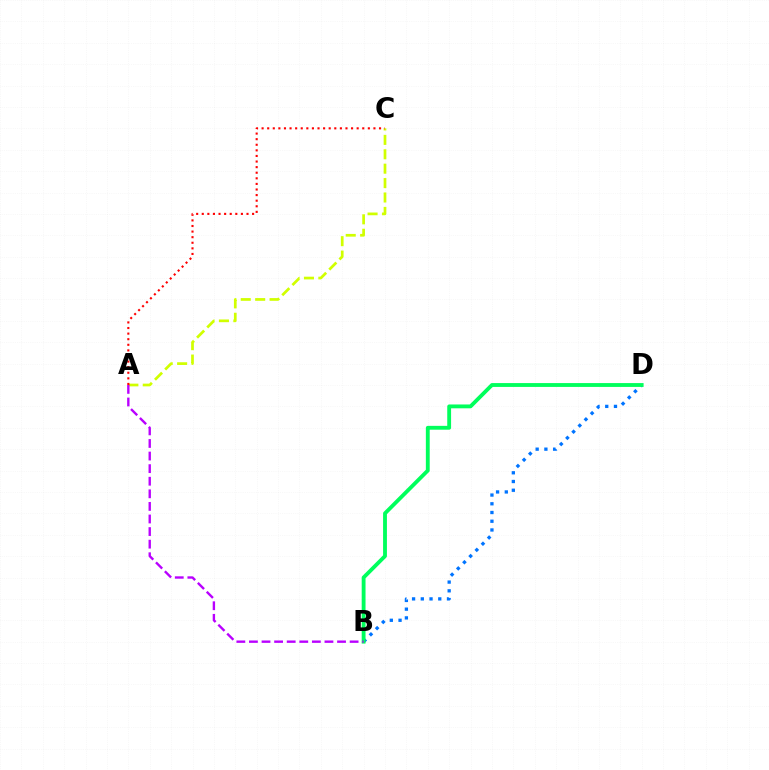{('B', 'D'): [{'color': '#0074ff', 'line_style': 'dotted', 'thickness': 2.37}, {'color': '#00ff5c', 'line_style': 'solid', 'thickness': 2.77}], ('A', 'C'): [{'color': '#d1ff00', 'line_style': 'dashed', 'thickness': 1.96}, {'color': '#ff0000', 'line_style': 'dotted', 'thickness': 1.52}], ('A', 'B'): [{'color': '#b900ff', 'line_style': 'dashed', 'thickness': 1.71}]}